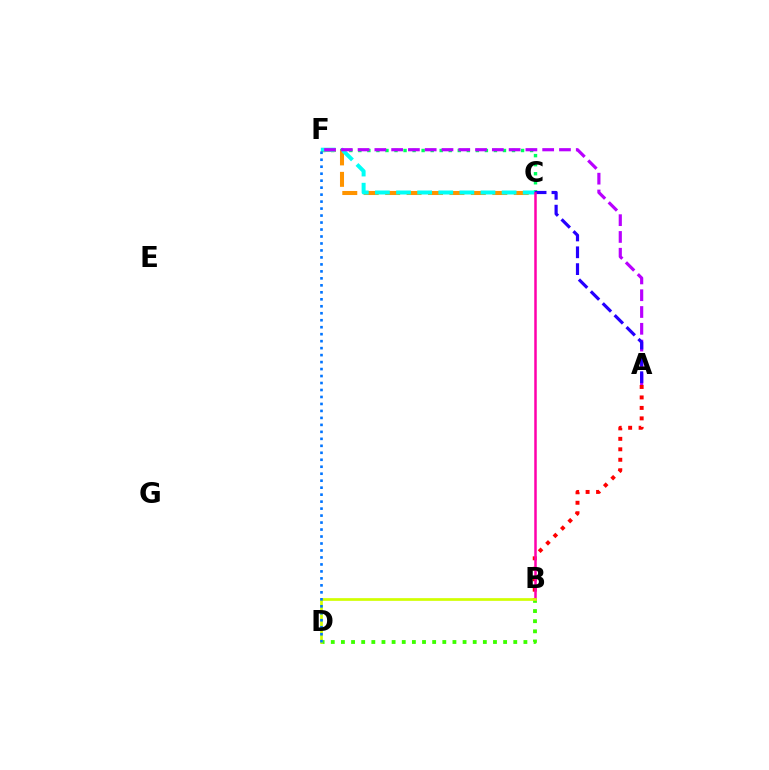{('A', 'B'): [{'color': '#ff0000', 'line_style': 'dotted', 'thickness': 2.84}], ('C', 'F'): [{'color': '#00ff5c', 'line_style': 'dotted', 'thickness': 2.46}, {'color': '#ff9400', 'line_style': 'dashed', 'thickness': 2.91}, {'color': '#00fff6', 'line_style': 'dashed', 'thickness': 2.87}], ('A', 'F'): [{'color': '#b900ff', 'line_style': 'dashed', 'thickness': 2.28}], ('B', 'D'): [{'color': '#3dff00', 'line_style': 'dotted', 'thickness': 2.75}, {'color': '#d1ff00', 'line_style': 'solid', 'thickness': 1.94}], ('A', 'C'): [{'color': '#2500ff', 'line_style': 'dashed', 'thickness': 2.29}], ('B', 'C'): [{'color': '#ff00ac', 'line_style': 'solid', 'thickness': 1.81}], ('D', 'F'): [{'color': '#0074ff', 'line_style': 'dotted', 'thickness': 1.9}]}